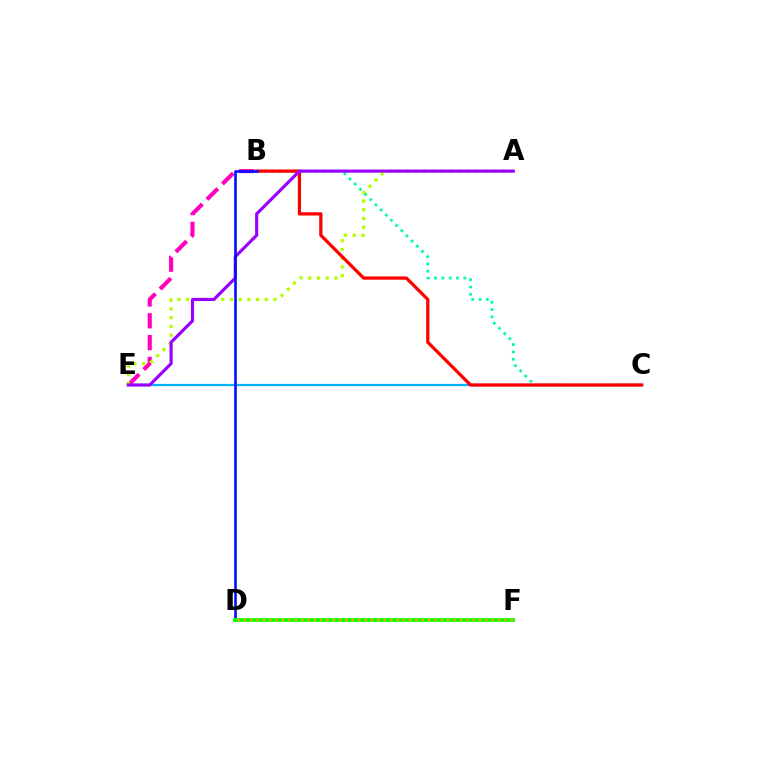{('B', 'E'): [{'color': '#ff00bd', 'line_style': 'dashed', 'thickness': 2.96}], ('A', 'E'): [{'color': '#b3ff00', 'line_style': 'dotted', 'thickness': 2.37}, {'color': '#9b00ff', 'line_style': 'solid', 'thickness': 2.26}], ('B', 'C'): [{'color': '#00ff9d', 'line_style': 'dotted', 'thickness': 1.99}, {'color': '#ff0000', 'line_style': 'solid', 'thickness': 2.35}], ('C', 'E'): [{'color': '#00b5ff', 'line_style': 'solid', 'thickness': 1.61}], ('B', 'D'): [{'color': '#0010ff', 'line_style': 'solid', 'thickness': 1.88}], ('D', 'F'): [{'color': '#08ff00', 'line_style': 'solid', 'thickness': 2.72}, {'color': '#ffa500', 'line_style': 'dotted', 'thickness': 1.73}]}